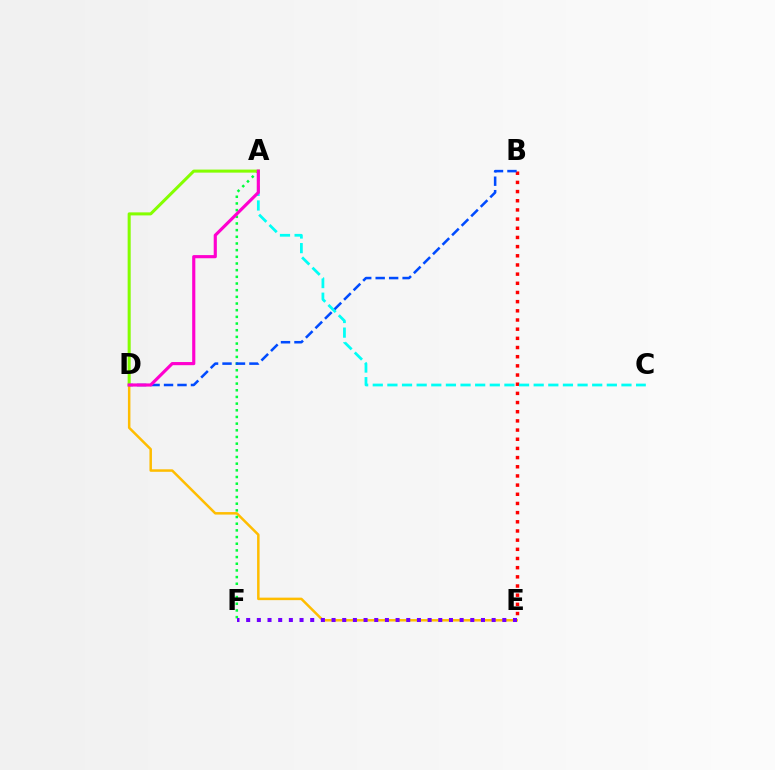{('D', 'E'): [{'color': '#ffbd00', 'line_style': 'solid', 'thickness': 1.8}], ('A', 'F'): [{'color': '#00ff39', 'line_style': 'dotted', 'thickness': 1.81}], ('B', 'E'): [{'color': '#ff0000', 'line_style': 'dotted', 'thickness': 2.49}], ('E', 'F'): [{'color': '#7200ff', 'line_style': 'dotted', 'thickness': 2.9}], ('A', 'C'): [{'color': '#00fff6', 'line_style': 'dashed', 'thickness': 1.99}], ('B', 'D'): [{'color': '#004bff', 'line_style': 'dashed', 'thickness': 1.83}], ('A', 'D'): [{'color': '#84ff00', 'line_style': 'solid', 'thickness': 2.19}, {'color': '#ff00cf', 'line_style': 'solid', 'thickness': 2.27}]}